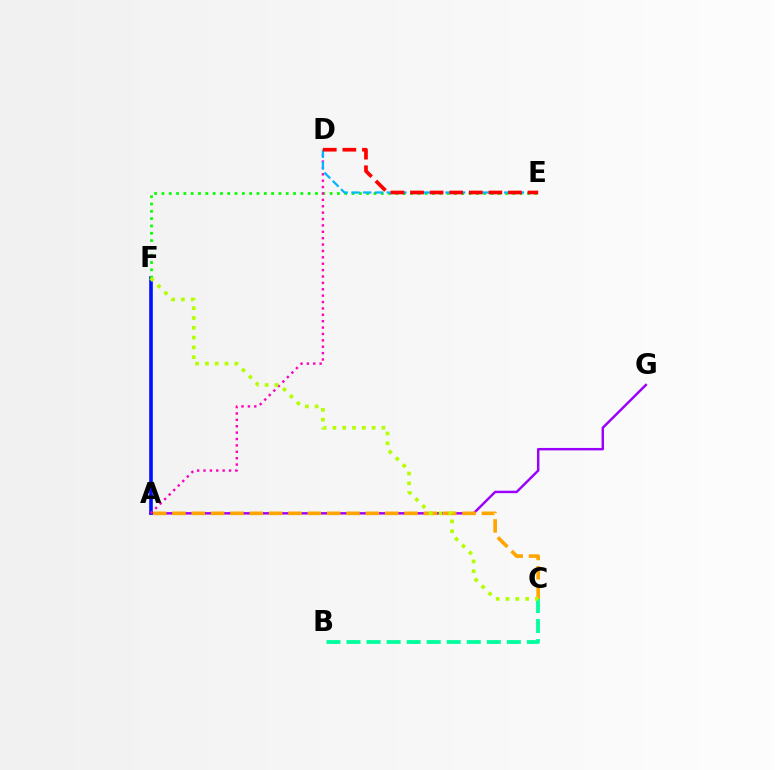{('B', 'C'): [{'color': '#00ff9d', 'line_style': 'dashed', 'thickness': 2.72}], ('A', 'G'): [{'color': '#9b00ff', 'line_style': 'solid', 'thickness': 1.76}], ('A', 'C'): [{'color': '#ffa500', 'line_style': 'dashed', 'thickness': 2.63}], ('A', 'F'): [{'color': '#0010ff', 'line_style': 'solid', 'thickness': 2.6}], ('E', 'F'): [{'color': '#08ff00', 'line_style': 'dotted', 'thickness': 1.99}], ('A', 'D'): [{'color': '#ff00bd', 'line_style': 'dotted', 'thickness': 1.73}], ('D', 'E'): [{'color': '#00b5ff', 'line_style': 'dashed', 'thickness': 1.6}, {'color': '#ff0000', 'line_style': 'dashed', 'thickness': 2.66}], ('C', 'F'): [{'color': '#b3ff00', 'line_style': 'dotted', 'thickness': 2.66}]}